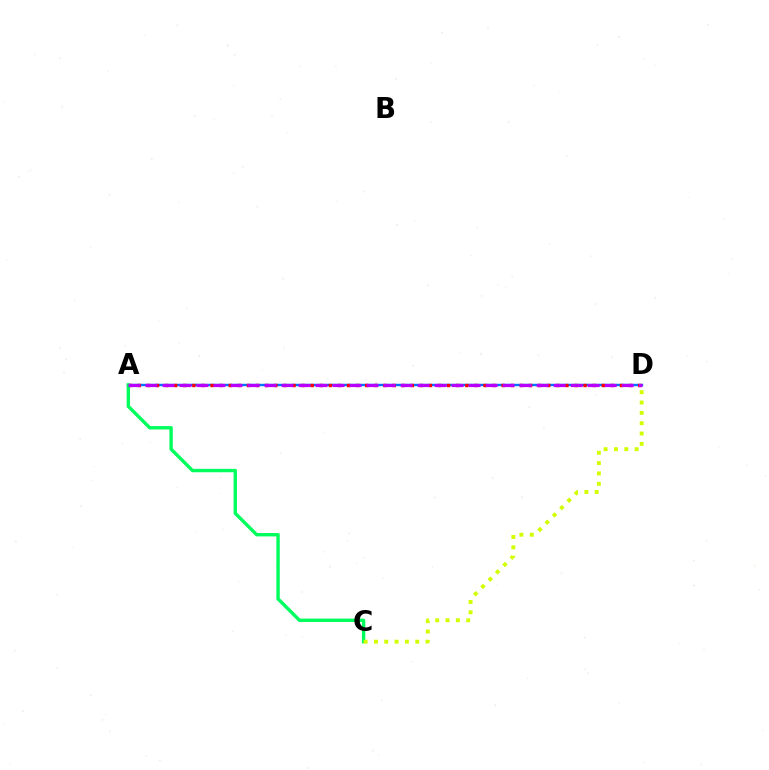{('A', 'D'): [{'color': '#0074ff', 'line_style': 'solid', 'thickness': 1.75}, {'color': '#ff0000', 'line_style': 'dotted', 'thickness': 2.47}, {'color': '#b900ff', 'line_style': 'dashed', 'thickness': 2.31}], ('A', 'C'): [{'color': '#00ff5c', 'line_style': 'solid', 'thickness': 2.44}], ('C', 'D'): [{'color': '#d1ff00', 'line_style': 'dotted', 'thickness': 2.81}]}